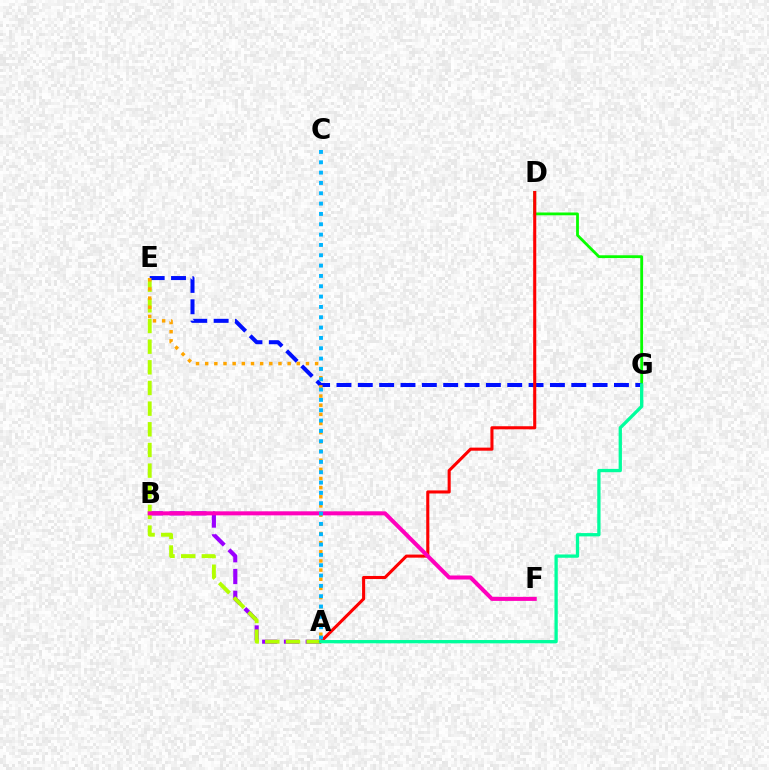{('D', 'G'): [{'color': '#08ff00', 'line_style': 'solid', 'thickness': 2.01}], ('A', 'B'): [{'color': '#9b00ff', 'line_style': 'dashed', 'thickness': 2.96}], ('A', 'E'): [{'color': '#b3ff00', 'line_style': 'dashed', 'thickness': 2.81}, {'color': '#ffa500', 'line_style': 'dotted', 'thickness': 2.49}], ('E', 'G'): [{'color': '#0010ff', 'line_style': 'dashed', 'thickness': 2.9}], ('A', 'D'): [{'color': '#ff0000', 'line_style': 'solid', 'thickness': 2.22}], ('B', 'F'): [{'color': '#ff00bd', 'line_style': 'solid', 'thickness': 2.9}], ('A', 'G'): [{'color': '#00ff9d', 'line_style': 'solid', 'thickness': 2.37}], ('A', 'C'): [{'color': '#00b5ff', 'line_style': 'dotted', 'thickness': 2.81}]}